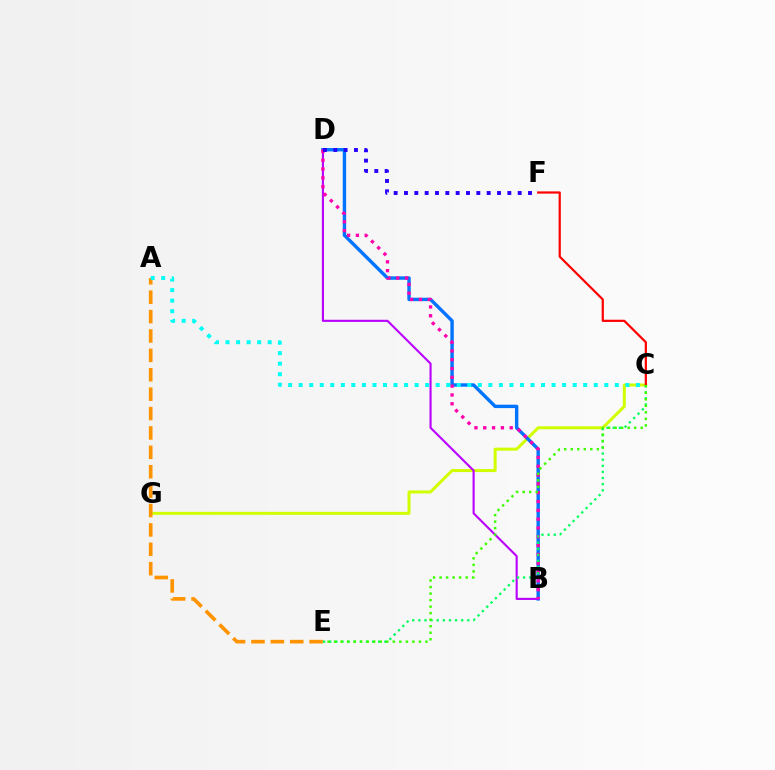{('C', 'G'): [{'color': '#d1ff00', 'line_style': 'solid', 'thickness': 2.16}], ('C', 'F'): [{'color': '#ff0000', 'line_style': 'solid', 'thickness': 1.59}], ('B', 'D'): [{'color': '#0074ff', 'line_style': 'solid', 'thickness': 2.45}, {'color': '#b900ff', 'line_style': 'solid', 'thickness': 1.52}, {'color': '#ff00ac', 'line_style': 'dotted', 'thickness': 2.4}], ('A', 'E'): [{'color': '#ff9400', 'line_style': 'dashed', 'thickness': 2.63}], ('C', 'E'): [{'color': '#00ff5c', 'line_style': 'dotted', 'thickness': 1.66}, {'color': '#3dff00', 'line_style': 'dotted', 'thickness': 1.77}], ('D', 'F'): [{'color': '#2500ff', 'line_style': 'dotted', 'thickness': 2.81}], ('A', 'C'): [{'color': '#00fff6', 'line_style': 'dotted', 'thickness': 2.86}]}